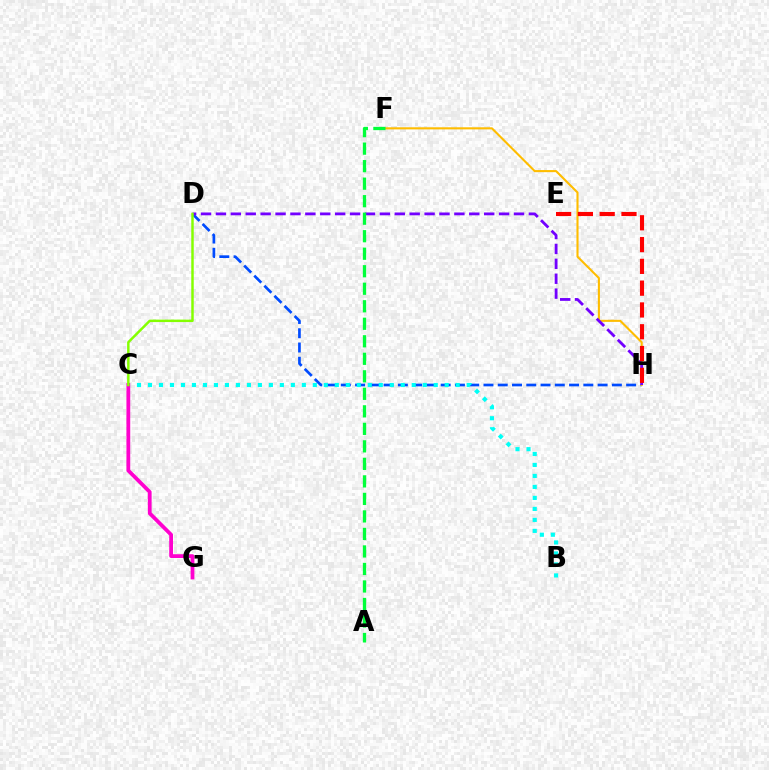{('D', 'H'): [{'color': '#004bff', 'line_style': 'dashed', 'thickness': 1.94}, {'color': '#7200ff', 'line_style': 'dashed', 'thickness': 2.02}], ('B', 'C'): [{'color': '#00fff6', 'line_style': 'dotted', 'thickness': 2.99}], ('F', 'H'): [{'color': '#ffbd00', 'line_style': 'solid', 'thickness': 1.51}], ('C', 'G'): [{'color': '#ff00cf', 'line_style': 'solid', 'thickness': 2.72}], ('C', 'D'): [{'color': '#84ff00', 'line_style': 'solid', 'thickness': 1.78}], ('A', 'F'): [{'color': '#00ff39', 'line_style': 'dashed', 'thickness': 2.38}], ('E', 'H'): [{'color': '#ff0000', 'line_style': 'dashed', 'thickness': 2.96}]}